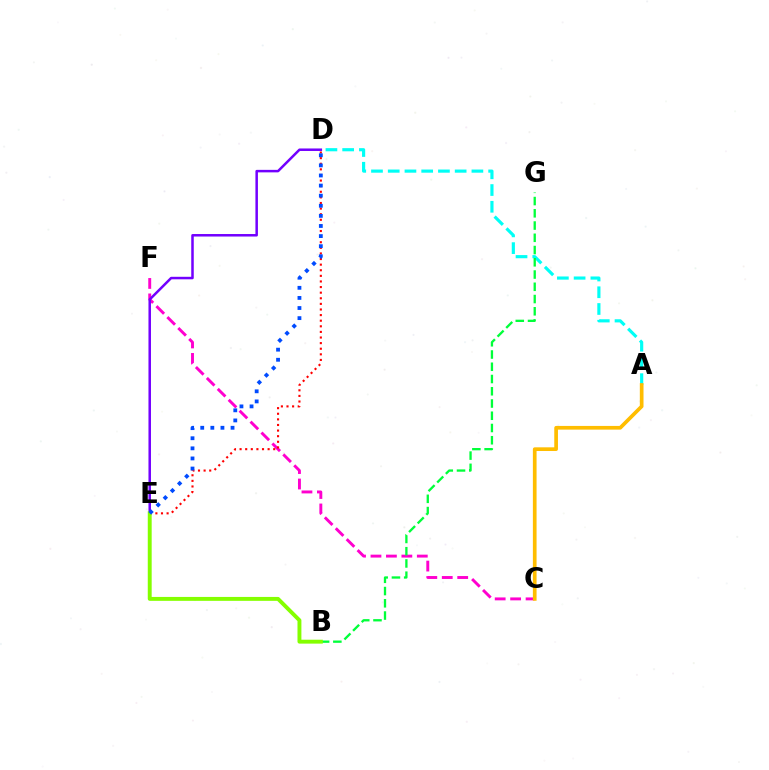{('C', 'F'): [{'color': '#ff00cf', 'line_style': 'dashed', 'thickness': 2.1}], ('A', 'D'): [{'color': '#00fff6', 'line_style': 'dashed', 'thickness': 2.27}], ('D', 'E'): [{'color': '#7200ff', 'line_style': 'solid', 'thickness': 1.81}, {'color': '#ff0000', 'line_style': 'dotted', 'thickness': 1.52}, {'color': '#004bff', 'line_style': 'dotted', 'thickness': 2.74}], ('B', 'G'): [{'color': '#00ff39', 'line_style': 'dashed', 'thickness': 1.66}], ('B', 'E'): [{'color': '#84ff00', 'line_style': 'solid', 'thickness': 2.82}], ('A', 'C'): [{'color': '#ffbd00', 'line_style': 'solid', 'thickness': 2.66}]}